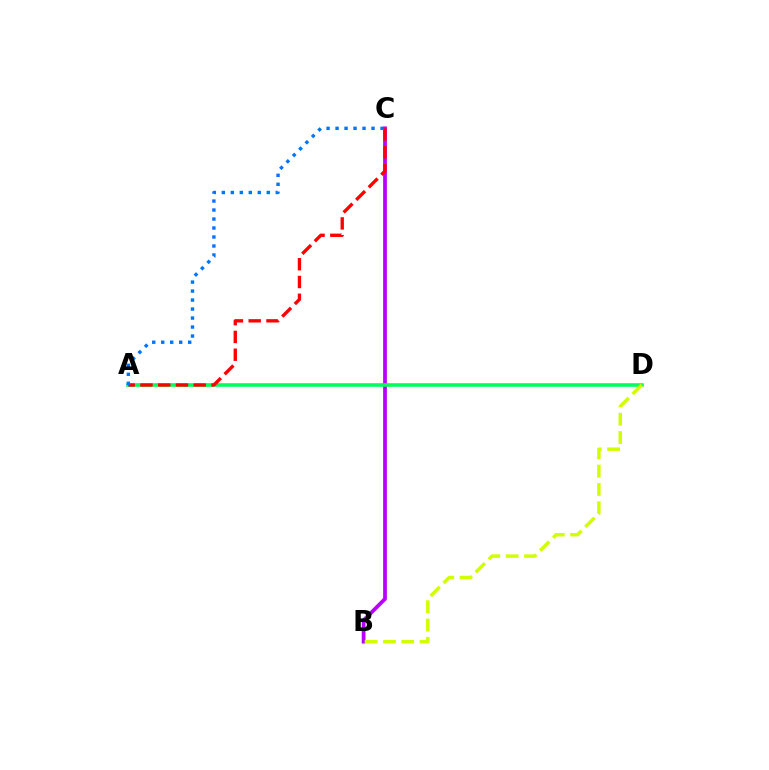{('B', 'C'): [{'color': '#b900ff', 'line_style': 'solid', 'thickness': 2.7}], ('A', 'D'): [{'color': '#00ff5c', 'line_style': 'solid', 'thickness': 2.57}], ('A', 'C'): [{'color': '#ff0000', 'line_style': 'dashed', 'thickness': 2.41}, {'color': '#0074ff', 'line_style': 'dotted', 'thickness': 2.44}], ('B', 'D'): [{'color': '#d1ff00', 'line_style': 'dashed', 'thickness': 2.49}]}